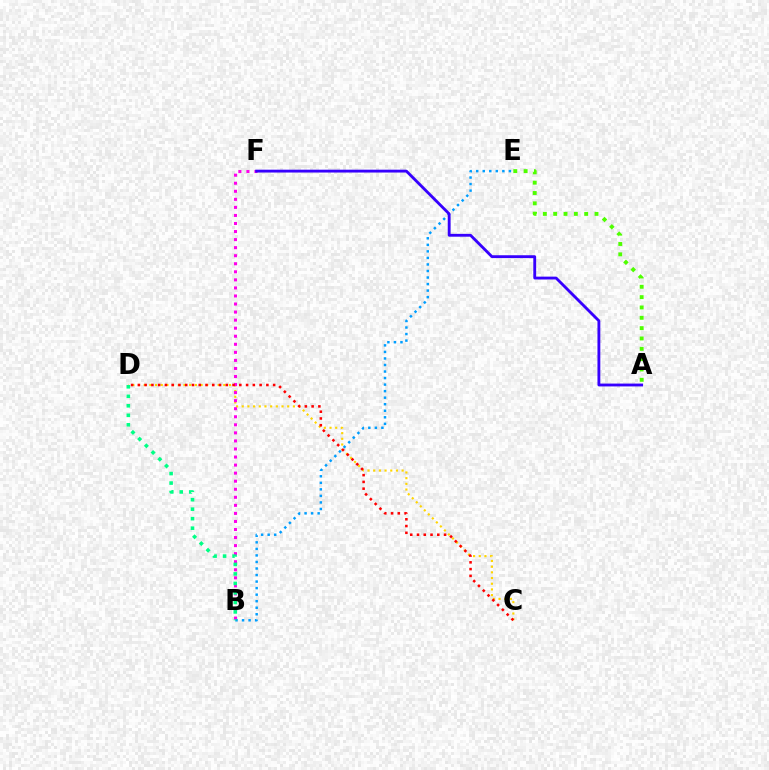{('C', 'D'): [{'color': '#ffd500', 'line_style': 'dotted', 'thickness': 1.54}, {'color': '#ff0000', 'line_style': 'dotted', 'thickness': 1.84}], ('B', 'F'): [{'color': '#ff00ed', 'line_style': 'dotted', 'thickness': 2.19}], ('A', 'E'): [{'color': '#4fff00', 'line_style': 'dotted', 'thickness': 2.81}], ('B', 'E'): [{'color': '#009eff', 'line_style': 'dotted', 'thickness': 1.78}], ('A', 'F'): [{'color': '#3700ff', 'line_style': 'solid', 'thickness': 2.05}], ('B', 'D'): [{'color': '#00ff86', 'line_style': 'dotted', 'thickness': 2.58}]}